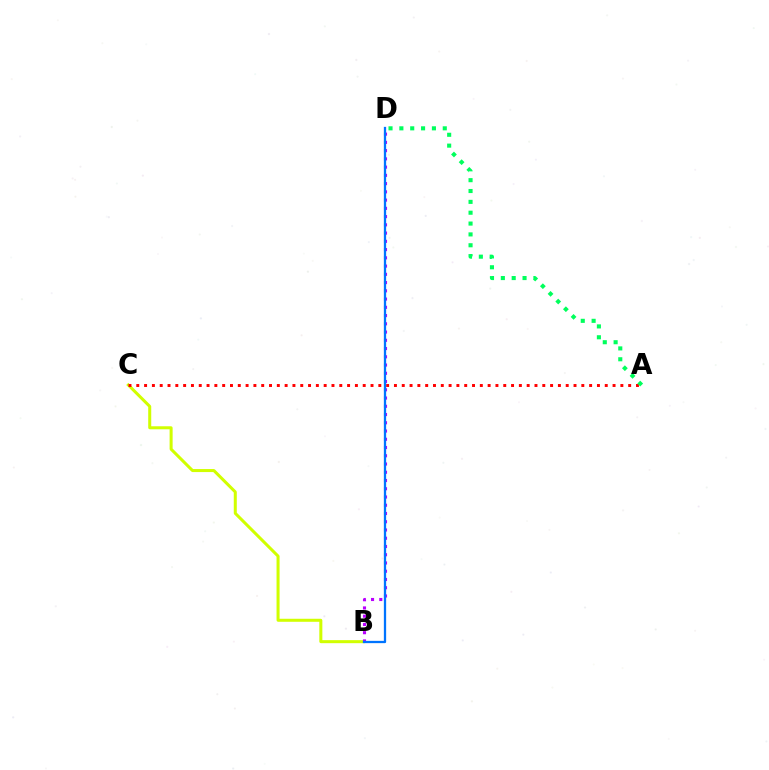{('B', 'C'): [{'color': '#d1ff00', 'line_style': 'solid', 'thickness': 2.18}], ('A', 'C'): [{'color': '#ff0000', 'line_style': 'dotted', 'thickness': 2.12}], ('B', 'D'): [{'color': '#b900ff', 'line_style': 'dotted', 'thickness': 2.24}, {'color': '#0074ff', 'line_style': 'solid', 'thickness': 1.64}], ('A', 'D'): [{'color': '#00ff5c', 'line_style': 'dotted', 'thickness': 2.95}]}